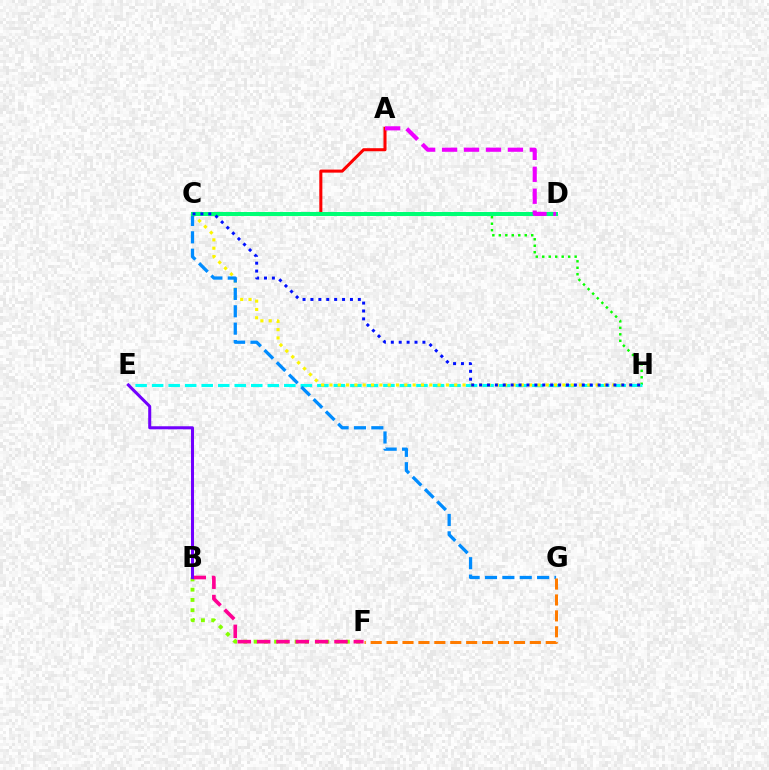{('C', 'H'): [{'color': '#08ff00', 'line_style': 'dotted', 'thickness': 1.76}, {'color': '#fcf500', 'line_style': 'dotted', 'thickness': 2.26}, {'color': '#0010ff', 'line_style': 'dotted', 'thickness': 2.15}], ('E', 'H'): [{'color': '#00fff6', 'line_style': 'dashed', 'thickness': 2.24}], ('A', 'C'): [{'color': '#ff0000', 'line_style': 'solid', 'thickness': 2.19}], ('B', 'F'): [{'color': '#84ff00', 'line_style': 'dotted', 'thickness': 2.79}, {'color': '#ff0094', 'line_style': 'dashed', 'thickness': 2.63}], ('C', 'G'): [{'color': '#008cff', 'line_style': 'dashed', 'thickness': 2.36}], ('C', 'D'): [{'color': '#00ff74', 'line_style': 'solid', 'thickness': 2.88}], ('F', 'G'): [{'color': '#ff7c00', 'line_style': 'dashed', 'thickness': 2.16}], ('B', 'E'): [{'color': '#7200ff', 'line_style': 'solid', 'thickness': 2.18}], ('A', 'D'): [{'color': '#ee00ff', 'line_style': 'dashed', 'thickness': 2.98}]}